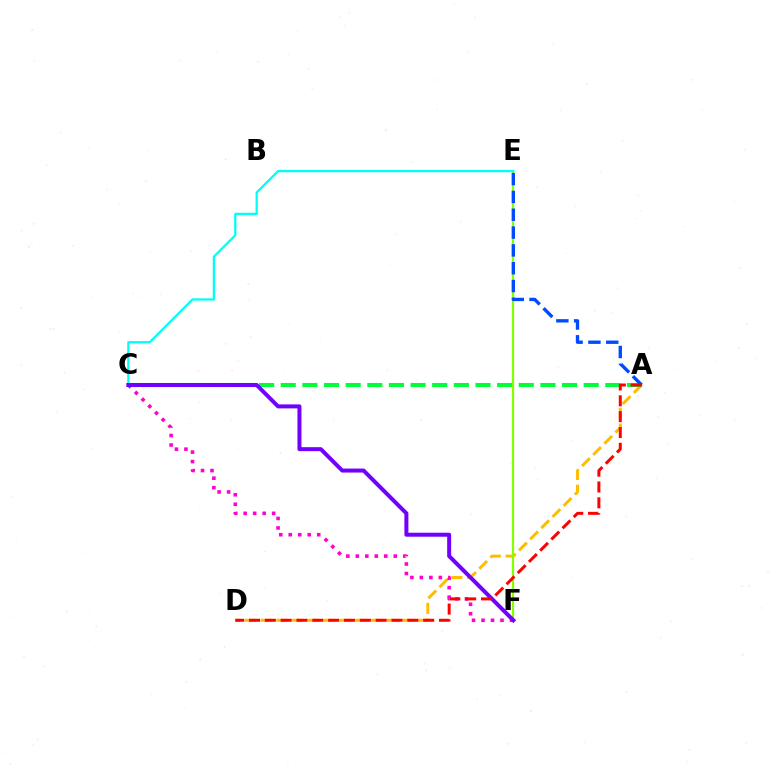{('A', 'D'): [{'color': '#ffbd00', 'line_style': 'dashed', 'thickness': 2.14}, {'color': '#ff0000', 'line_style': 'dashed', 'thickness': 2.15}], ('A', 'C'): [{'color': '#00ff39', 'line_style': 'dashed', 'thickness': 2.94}], ('E', 'F'): [{'color': '#84ff00', 'line_style': 'solid', 'thickness': 1.62}], ('C', 'F'): [{'color': '#ff00cf', 'line_style': 'dotted', 'thickness': 2.58}, {'color': '#7200ff', 'line_style': 'solid', 'thickness': 2.88}], ('A', 'E'): [{'color': '#004bff', 'line_style': 'dashed', 'thickness': 2.42}], ('C', 'E'): [{'color': '#00fff6', 'line_style': 'solid', 'thickness': 1.63}]}